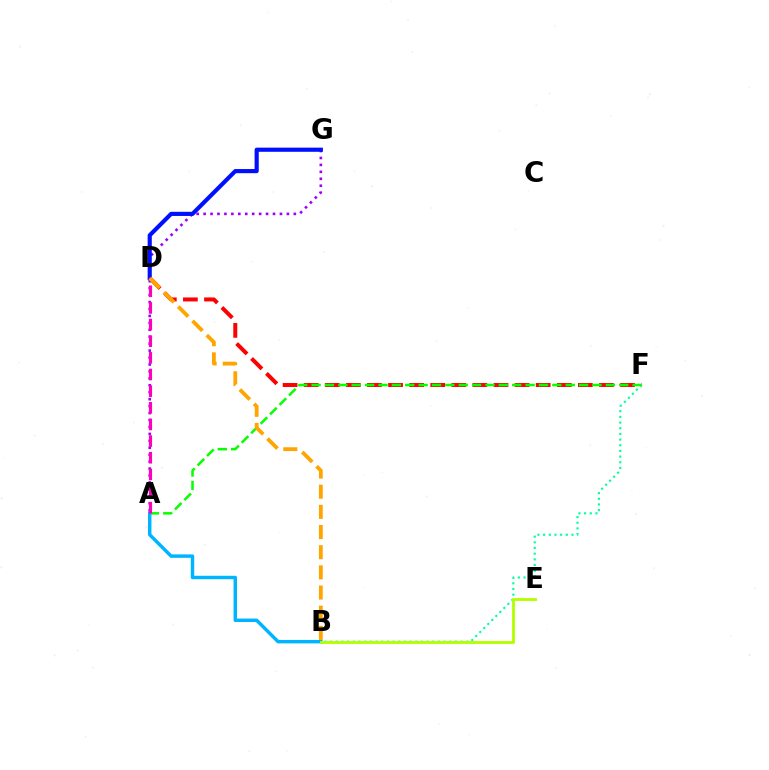{('D', 'F'): [{'color': '#ff0000', 'line_style': 'dashed', 'thickness': 2.87}], ('B', 'F'): [{'color': '#00ff9d', 'line_style': 'dotted', 'thickness': 1.54}], ('A', 'F'): [{'color': '#08ff00', 'line_style': 'dashed', 'thickness': 1.82}], ('A', 'B'): [{'color': '#00b5ff', 'line_style': 'solid', 'thickness': 2.49}], ('A', 'G'): [{'color': '#9b00ff', 'line_style': 'dotted', 'thickness': 1.89}], ('D', 'G'): [{'color': '#0010ff', 'line_style': 'solid', 'thickness': 2.99}], ('B', 'E'): [{'color': '#b3ff00', 'line_style': 'solid', 'thickness': 2.05}], ('A', 'D'): [{'color': '#ff00bd', 'line_style': 'dashed', 'thickness': 2.26}], ('B', 'D'): [{'color': '#ffa500', 'line_style': 'dashed', 'thickness': 2.74}]}